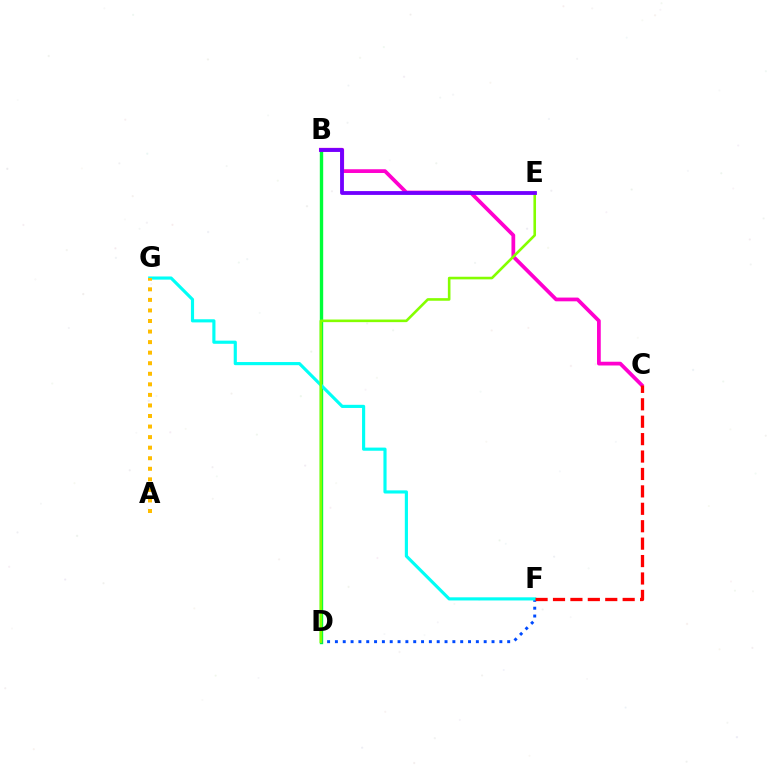{('B', 'D'): [{'color': '#00ff39', 'line_style': 'solid', 'thickness': 2.44}], ('D', 'F'): [{'color': '#004bff', 'line_style': 'dotted', 'thickness': 2.13}], ('F', 'G'): [{'color': '#00fff6', 'line_style': 'solid', 'thickness': 2.27}], ('A', 'G'): [{'color': '#ffbd00', 'line_style': 'dotted', 'thickness': 2.87}], ('B', 'C'): [{'color': '#ff00cf', 'line_style': 'solid', 'thickness': 2.7}], ('D', 'E'): [{'color': '#84ff00', 'line_style': 'solid', 'thickness': 1.88}], ('B', 'E'): [{'color': '#7200ff', 'line_style': 'solid', 'thickness': 2.75}], ('C', 'F'): [{'color': '#ff0000', 'line_style': 'dashed', 'thickness': 2.37}]}